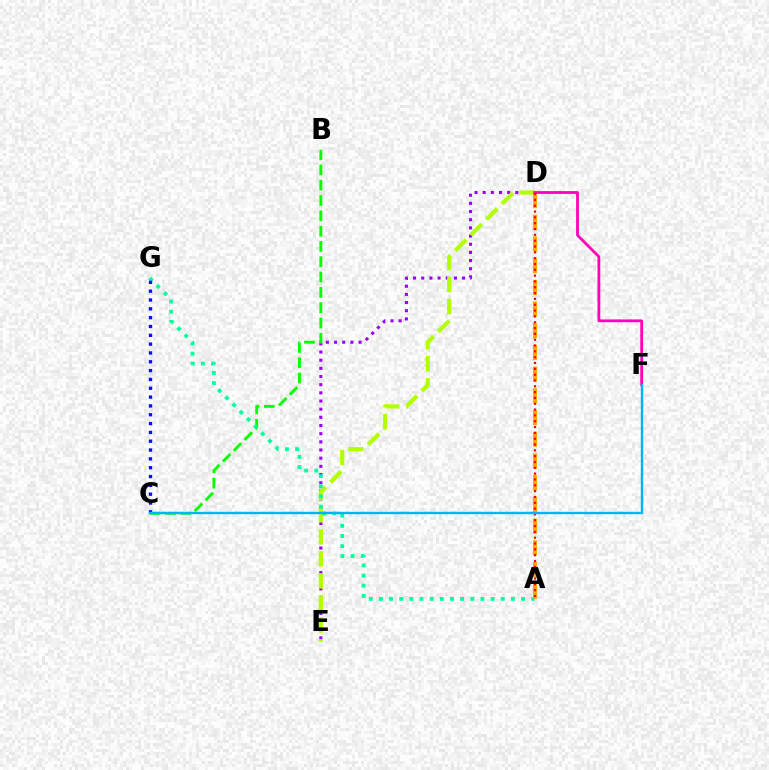{('D', 'E'): [{'color': '#9b00ff', 'line_style': 'dotted', 'thickness': 2.22}, {'color': '#b3ff00', 'line_style': 'dashed', 'thickness': 2.99}], ('B', 'C'): [{'color': '#08ff00', 'line_style': 'dashed', 'thickness': 2.08}], ('A', 'G'): [{'color': '#00ff9d', 'line_style': 'dotted', 'thickness': 2.76}], ('C', 'G'): [{'color': '#0010ff', 'line_style': 'dotted', 'thickness': 2.4}], ('A', 'D'): [{'color': '#ffa500', 'line_style': 'dashed', 'thickness': 2.95}, {'color': '#ff0000', 'line_style': 'dotted', 'thickness': 1.58}], ('D', 'F'): [{'color': '#ff00bd', 'line_style': 'solid', 'thickness': 2.0}], ('C', 'F'): [{'color': '#00b5ff', 'line_style': 'solid', 'thickness': 1.74}]}